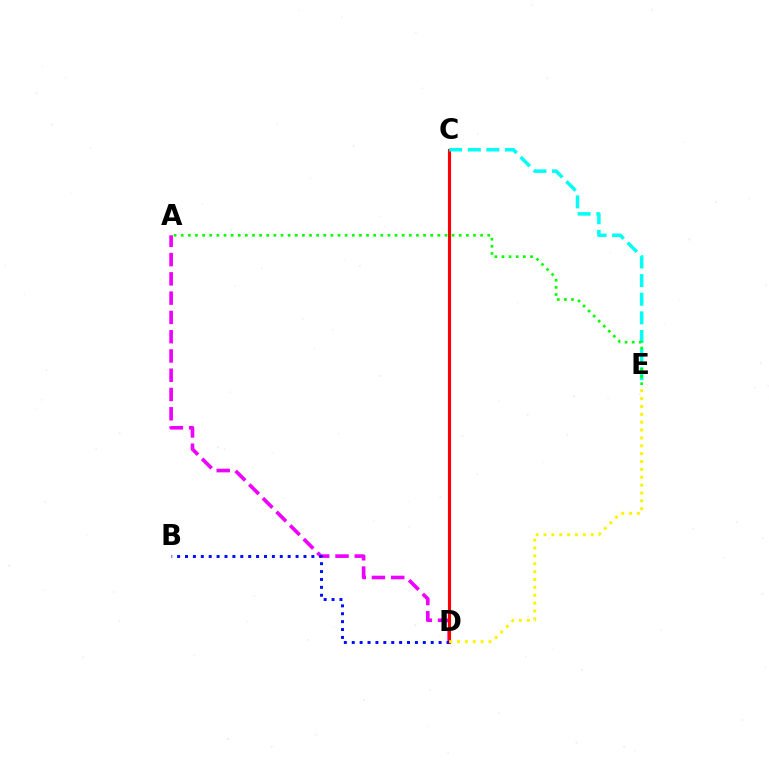{('A', 'D'): [{'color': '#ee00ff', 'line_style': 'dashed', 'thickness': 2.62}], ('C', 'D'): [{'color': '#ff0000', 'line_style': 'solid', 'thickness': 2.25}], ('C', 'E'): [{'color': '#00fff6', 'line_style': 'dashed', 'thickness': 2.53}], ('B', 'D'): [{'color': '#0010ff', 'line_style': 'dotted', 'thickness': 2.15}], ('A', 'E'): [{'color': '#08ff00', 'line_style': 'dotted', 'thickness': 1.94}], ('D', 'E'): [{'color': '#fcf500', 'line_style': 'dotted', 'thickness': 2.14}]}